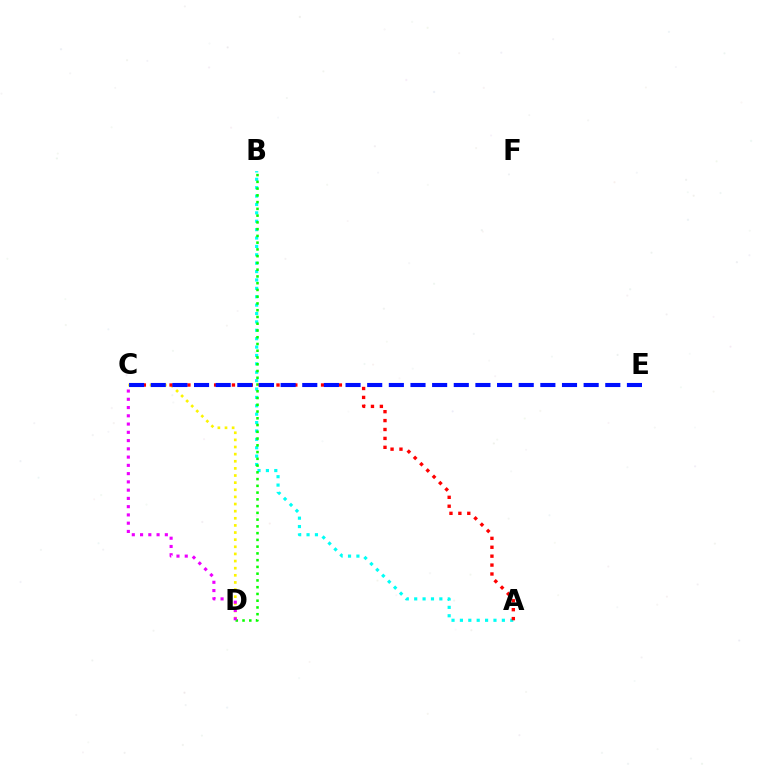{('A', 'B'): [{'color': '#00fff6', 'line_style': 'dotted', 'thickness': 2.28}], ('C', 'D'): [{'color': '#fcf500', 'line_style': 'dotted', 'thickness': 1.94}, {'color': '#ee00ff', 'line_style': 'dotted', 'thickness': 2.24}], ('B', 'D'): [{'color': '#08ff00', 'line_style': 'dotted', 'thickness': 1.84}], ('A', 'C'): [{'color': '#ff0000', 'line_style': 'dotted', 'thickness': 2.42}], ('C', 'E'): [{'color': '#0010ff', 'line_style': 'dashed', 'thickness': 2.94}]}